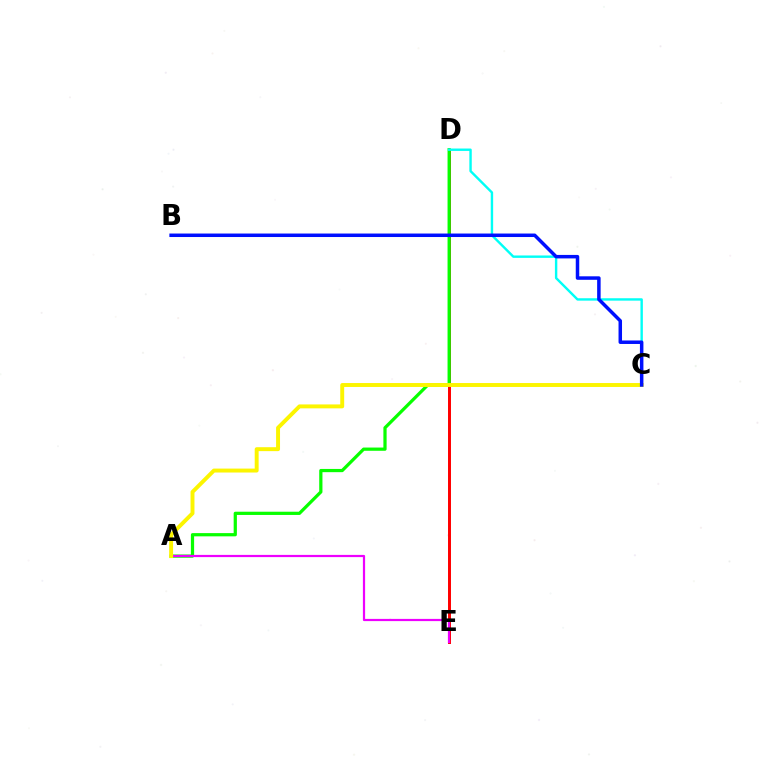{('D', 'E'): [{'color': '#ff0000', 'line_style': 'solid', 'thickness': 2.14}], ('A', 'D'): [{'color': '#08ff00', 'line_style': 'solid', 'thickness': 2.32}], ('A', 'E'): [{'color': '#ee00ff', 'line_style': 'solid', 'thickness': 1.59}], ('C', 'D'): [{'color': '#00fff6', 'line_style': 'solid', 'thickness': 1.73}], ('A', 'C'): [{'color': '#fcf500', 'line_style': 'solid', 'thickness': 2.83}], ('B', 'C'): [{'color': '#0010ff', 'line_style': 'solid', 'thickness': 2.51}]}